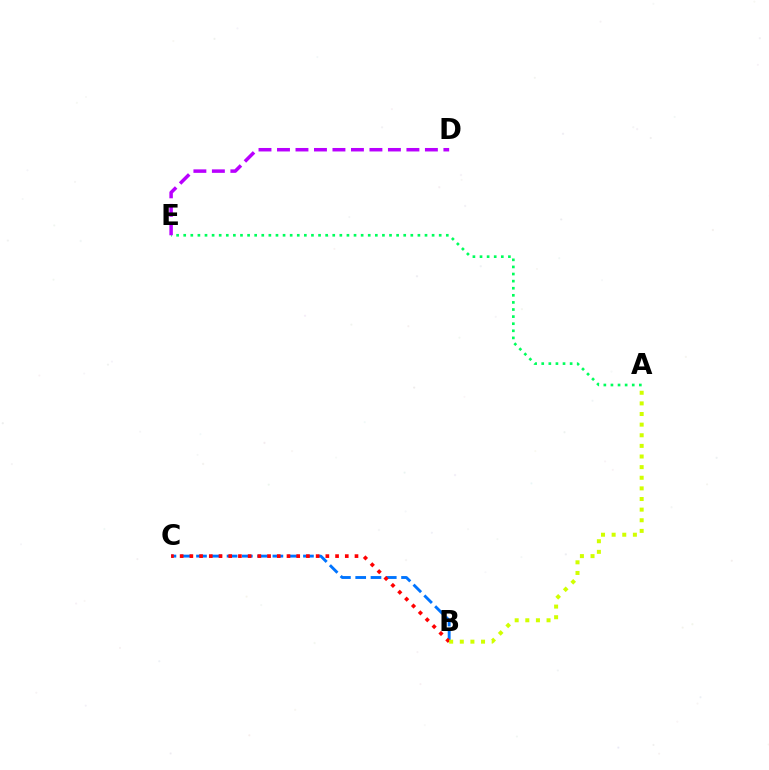{('B', 'C'): [{'color': '#0074ff', 'line_style': 'dashed', 'thickness': 2.08}, {'color': '#ff0000', 'line_style': 'dotted', 'thickness': 2.64}], ('A', 'E'): [{'color': '#00ff5c', 'line_style': 'dotted', 'thickness': 1.93}], ('D', 'E'): [{'color': '#b900ff', 'line_style': 'dashed', 'thickness': 2.51}], ('A', 'B'): [{'color': '#d1ff00', 'line_style': 'dotted', 'thickness': 2.89}]}